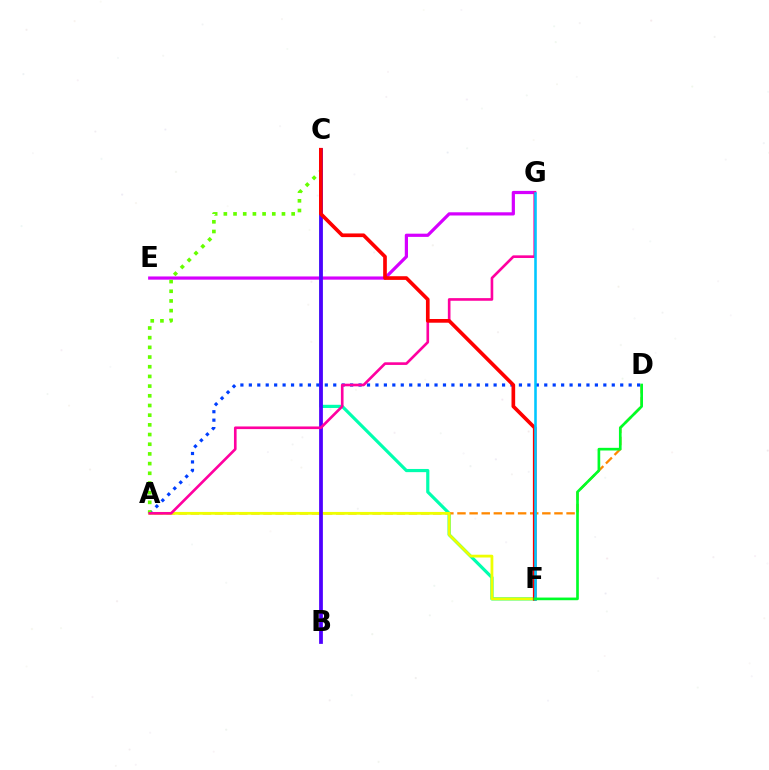{('E', 'G'): [{'color': '#d600ff', 'line_style': 'solid', 'thickness': 2.31}], ('C', 'F'): [{'color': '#00ffaf', 'line_style': 'solid', 'thickness': 2.29}, {'color': '#ff0000', 'line_style': 'solid', 'thickness': 2.64}], ('A', 'D'): [{'color': '#ff8800', 'line_style': 'dashed', 'thickness': 1.65}, {'color': '#003fff', 'line_style': 'dotted', 'thickness': 2.29}], ('A', 'F'): [{'color': '#eeff00', 'line_style': 'solid', 'thickness': 2.01}], ('A', 'C'): [{'color': '#66ff00', 'line_style': 'dotted', 'thickness': 2.63}], ('B', 'C'): [{'color': '#4f00ff', 'line_style': 'solid', 'thickness': 2.71}], ('A', 'G'): [{'color': '#ff00a0', 'line_style': 'solid', 'thickness': 1.9}], ('F', 'G'): [{'color': '#00c7ff', 'line_style': 'solid', 'thickness': 1.86}], ('D', 'F'): [{'color': '#00ff27', 'line_style': 'solid', 'thickness': 1.92}]}